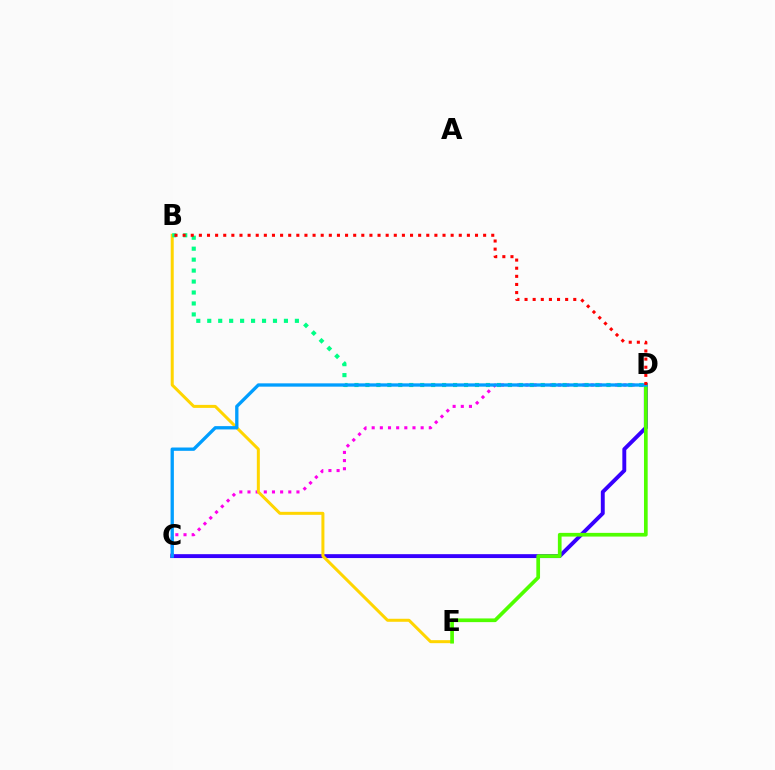{('C', 'D'): [{'color': '#3700ff', 'line_style': 'solid', 'thickness': 2.81}, {'color': '#ff00ed', 'line_style': 'dotted', 'thickness': 2.22}, {'color': '#009eff', 'line_style': 'solid', 'thickness': 2.39}], ('B', 'E'): [{'color': '#ffd500', 'line_style': 'solid', 'thickness': 2.16}], ('D', 'E'): [{'color': '#4fff00', 'line_style': 'solid', 'thickness': 2.66}], ('B', 'D'): [{'color': '#00ff86', 'line_style': 'dotted', 'thickness': 2.98}, {'color': '#ff0000', 'line_style': 'dotted', 'thickness': 2.21}]}